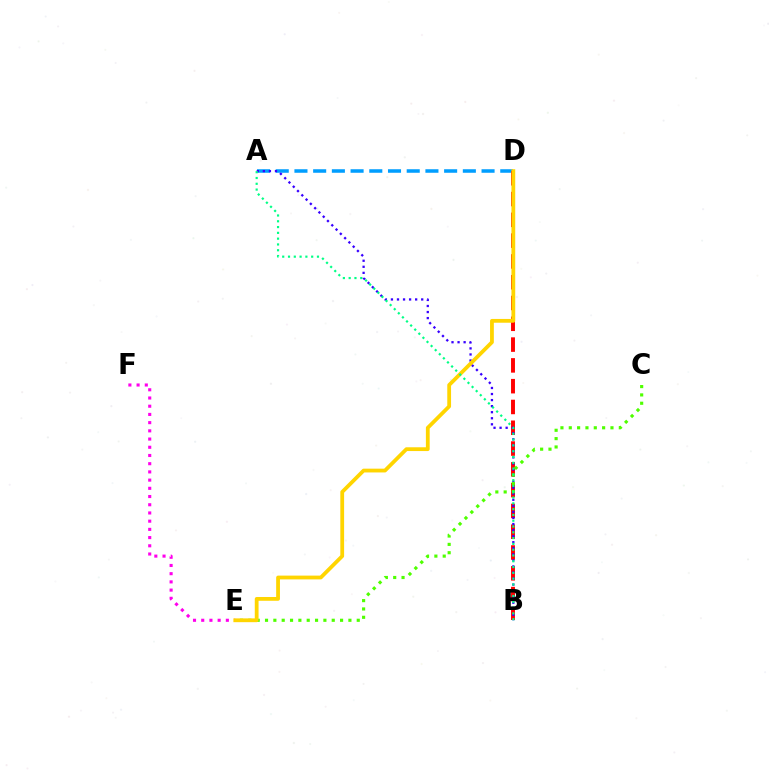{('A', 'D'): [{'color': '#009eff', 'line_style': 'dashed', 'thickness': 2.54}], ('E', 'F'): [{'color': '#ff00ed', 'line_style': 'dotted', 'thickness': 2.23}], ('B', 'D'): [{'color': '#ff0000', 'line_style': 'dashed', 'thickness': 2.82}], ('A', 'B'): [{'color': '#3700ff', 'line_style': 'dotted', 'thickness': 1.65}, {'color': '#00ff86', 'line_style': 'dotted', 'thickness': 1.57}], ('C', 'E'): [{'color': '#4fff00', 'line_style': 'dotted', 'thickness': 2.27}], ('D', 'E'): [{'color': '#ffd500', 'line_style': 'solid', 'thickness': 2.73}]}